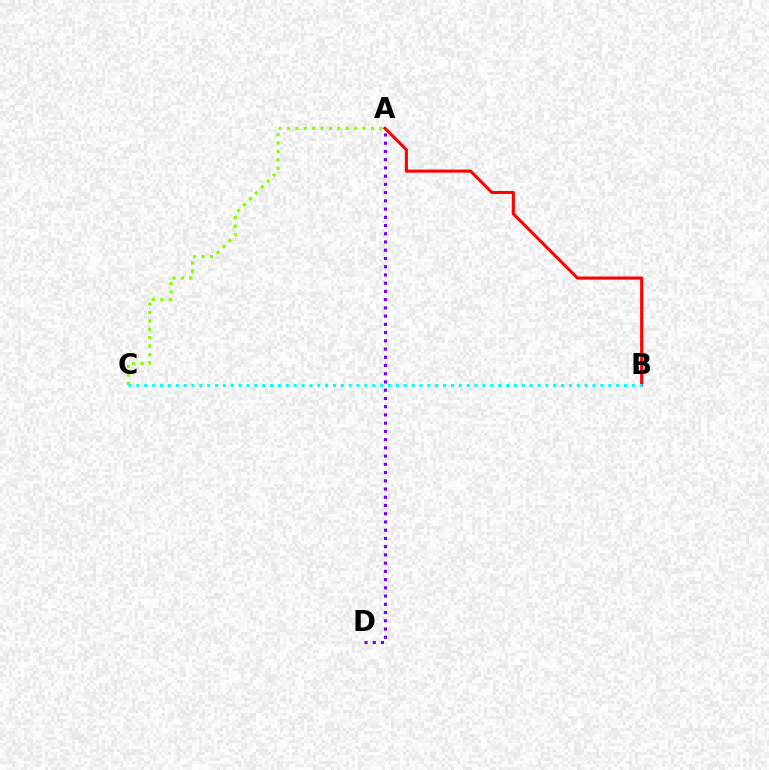{('A', 'C'): [{'color': '#84ff00', 'line_style': 'dotted', 'thickness': 2.28}], ('A', 'B'): [{'color': '#ff0000', 'line_style': 'solid', 'thickness': 2.21}], ('B', 'C'): [{'color': '#00fff6', 'line_style': 'dotted', 'thickness': 2.14}], ('A', 'D'): [{'color': '#7200ff', 'line_style': 'dotted', 'thickness': 2.24}]}